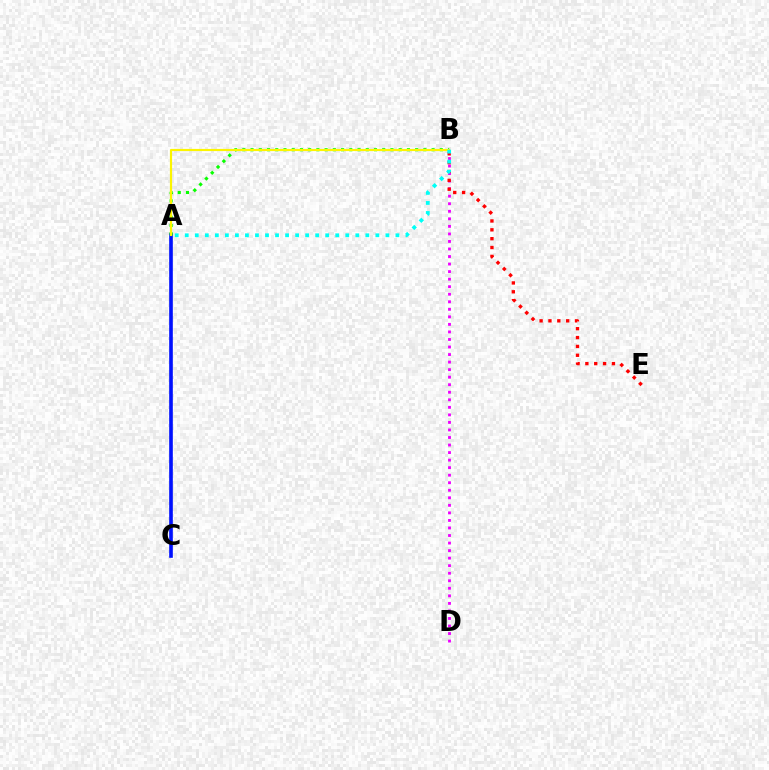{('A', 'C'): [{'color': '#0010ff', 'line_style': 'solid', 'thickness': 2.61}], ('B', 'D'): [{'color': '#ee00ff', 'line_style': 'dotted', 'thickness': 2.05}], ('A', 'B'): [{'color': '#08ff00', 'line_style': 'dotted', 'thickness': 2.24}, {'color': '#fcf500', 'line_style': 'solid', 'thickness': 1.57}, {'color': '#00fff6', 'line_style': 'dotted', 'thickness': 2.73}], ('B', 'E'): [{'color': '#ff0000', 'line_style': 'dotted', 'thickness': 2.41}]}